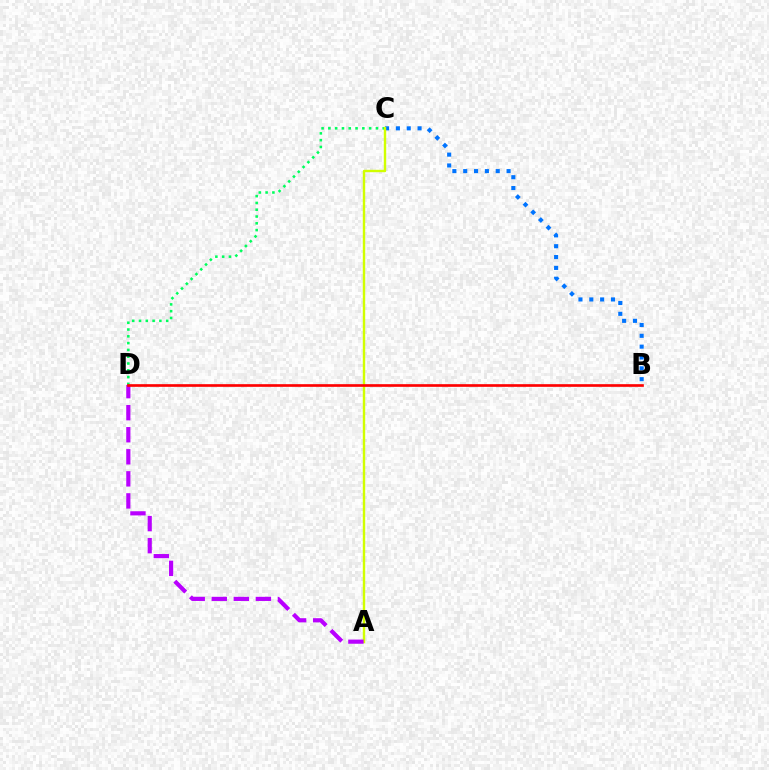{('C', 'D'): [{'color': '#00ff5c', 'line_style': 'dotted', 'thickness': 1.85}], ('B', 'C'): [{'color': '#0074ff', 'line_style': 'dotted', 'thickness': 2.95}], ('A', 'C'): [{'color': '#d1ff00', 'line_style': 'solid', 'thickness': 1.73}], ('A', 'D'): [{'color': '#b900ff', 'line_style': 'dashed', 'thickness': 3.0}], ('B', 'D'): [{'color': '#ff0000', 'line_style': 'solid', 'thickness': 1.92}]}